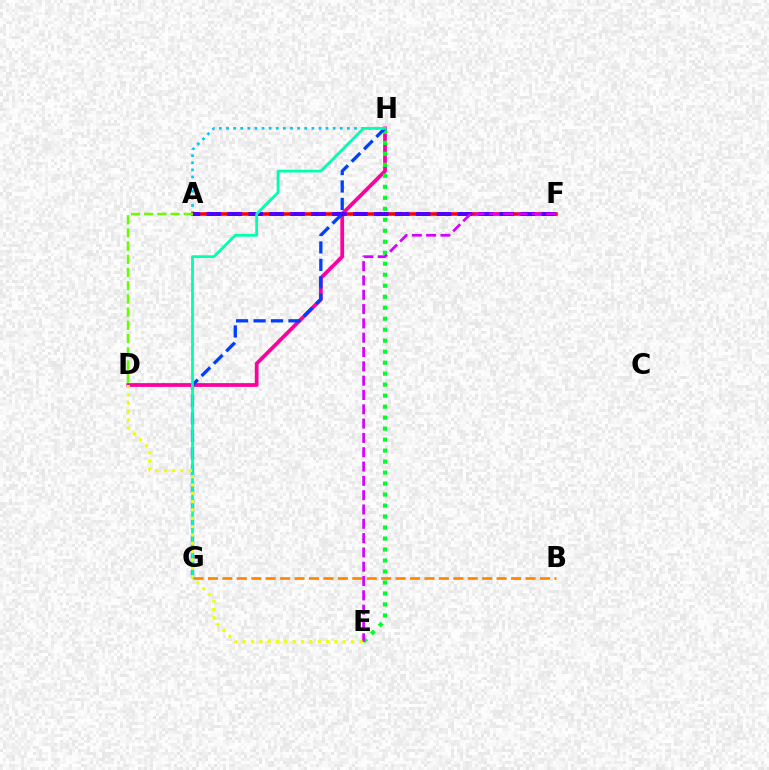{('A', 'H'): [{'color': '#00c7ff', 'line_style': 'dotted', 'thickness': 1.93}], ('A', 'F'): [{'color': '#ff0000', 'line_style': 'solid', 'thickness': 2.55}, {'color': '#4f00ff', 'line_style': 'dashed', 'thickness': 2.84}], ('A', 'D'): [{'color': '#66ff00', 'line_style': 'dashed', 'thickness': 1.79}], ('D', 'H'): [{'color': '#ff00a0', 'line_style': 'solid', 'thickness': 2.71}], ('E', 'H'): [{'color': '#00ff27', 'line_style': 'dotted', 'thickness': 2.99}], ('G', 'H'): [{'color': '#003fff', 'line_style': 'dashed', 'thickness': 2.37}, {'color': '#00ffaf', 'line_style': 'solid', 'thickness': 2.01}], ('B', 'G'): [{'color': '#ff8800', 'line_style': 'dashed', 'thickness': 1.96}], ('E', 'F'): [{'color': '#d600ff', 'line_style': 'dashed', 'thickness': 1.94}], ('D', 'E'): [{'color': '#eeff00', 'line_style': 'dotted', 'thickness': 2.26}]}